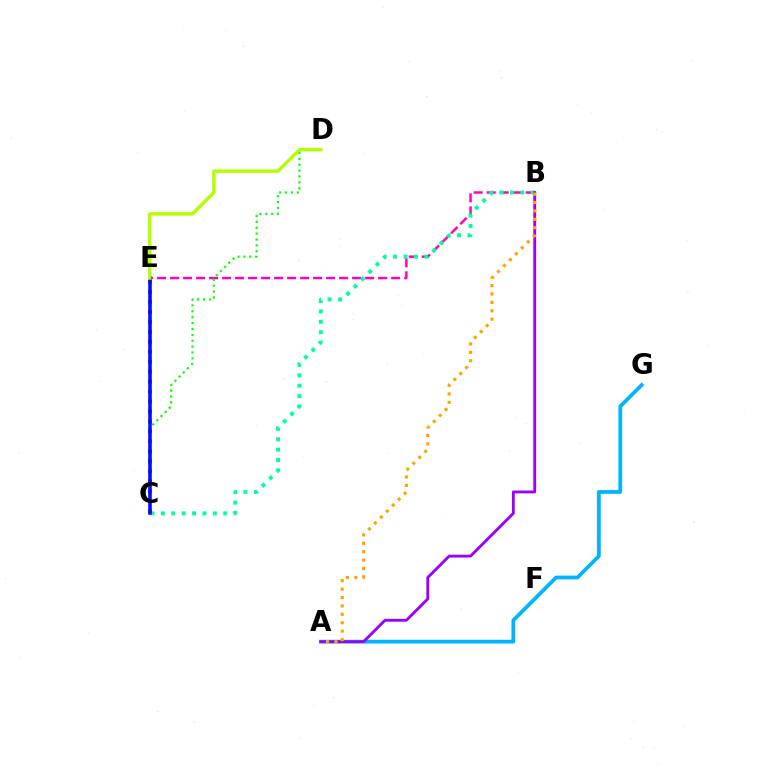{('B', 'E'): [{'color': '#ff00bd', 'line_style': 'dashed', 'thickness': 1.77}], ('C', 'D'): [{'color': '#08ff00', 'line_style': 'dotted', 'thickness': 1.6}], ('B', 'C'): [{'color': '#00ff9d', 'line_style': 'dotted', 'thickness': 2.82}], ('C', 'E'): [{'color': '#ff0000', 'line_style': 'dotted', 'thickness': 2.71}, {'color': '#0010ff', 'line_style': 'solid', 'thickness': 2.57}], ('A', 'G'): [{'color': '#00b5ff', 'line_style': 'solid', 'thickness': 2.7}], ('D', 'E'): [{'color': '#b3ff00', 'line_style': 'solid', 'thickness': 2.45}], ('A', 'B'): [{'color': '#9b00ff', 'line_style': 'solid', 'thickness': 2.05}, {'color': '#ffa500', 'line_style': 'dotted', 'thickness': 2.28}]}